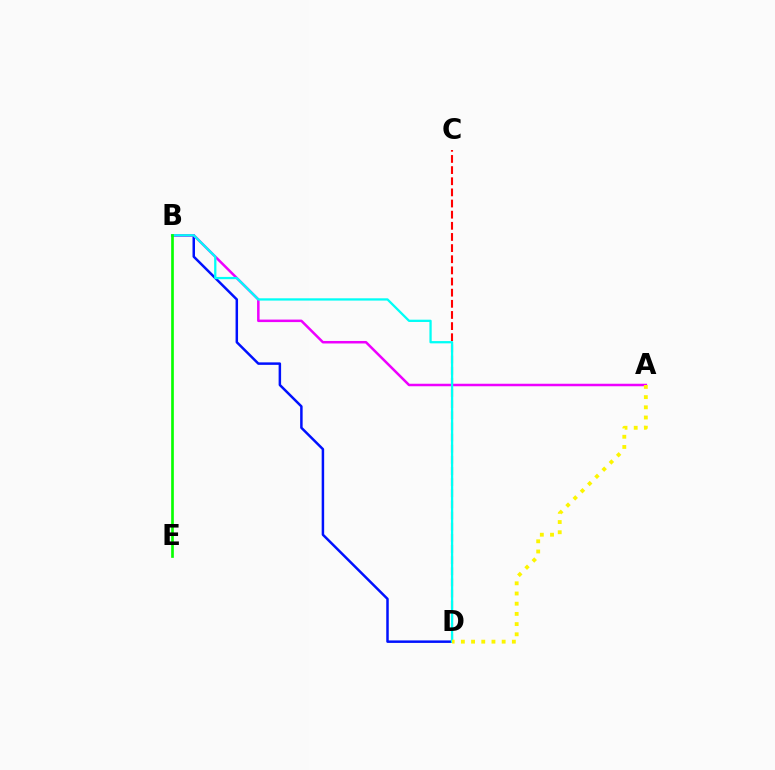{('B', 'D'): [{'color': '#0010ff', 'line_style': 'solid', 'thickness': 1.79}, {'color': '#00fff6', 'line_style': 'solid', 'thickness': 1.64}], ('A', 'B'): [{'color': '#ee00ff', 'line_style': 'solid', 'thickness': 1.81}], ('C', 'D'): [{'color': '#ff0000', 'line_style': 'dashed', 'thickness': 1.51}], ('A', 'D'): [{'color': '#fcf500', 'line_style': 'dotted', 'thickness': 2.77}], ('B', 'E'): [{'color': '#08ff00', 'line_style': 'solid', 'thickness': 1.93}]}